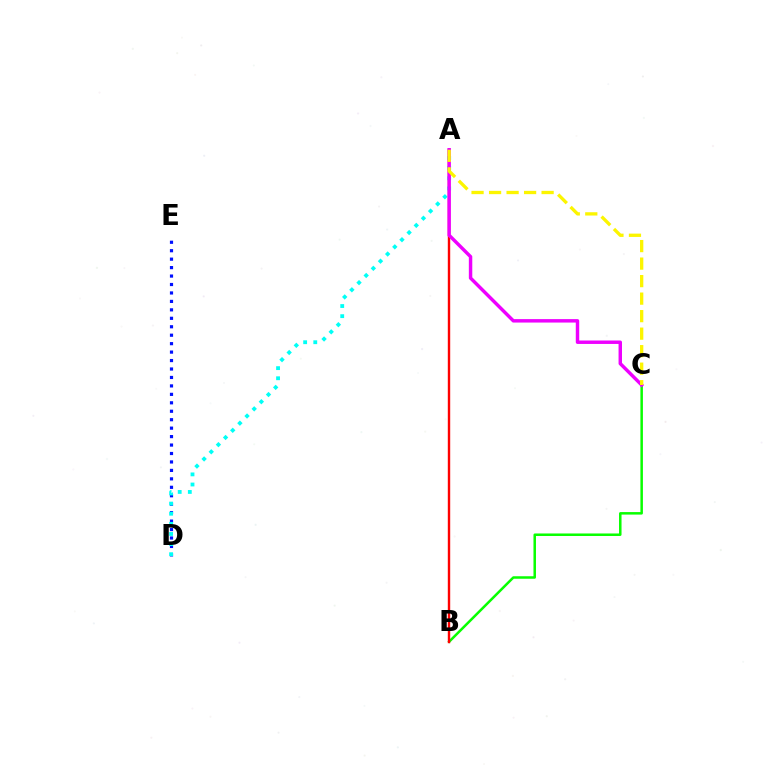{('B', 'C'): [{'color': '#08ff00', 'line_style': 'solid', 'thickness': 1.8}], ('D', 'E'): [{'color': '#0010ff', 'line_style': 'dotted', 'thickness': 2.3}], ('A', 'B'): [{'color': '#ff0000', 'line_style': 'solid', 'thickness': 1.73}], ('A', 'D'): [{'color': '#00fff6', 'line_style': 'dotted', 'thickness': 2.75}], ('A', 'C'): [{'color': '#ee00ff', 'line_style': 'solid', 'thickness': 2.48}, {'color': '#fcf500', 'line_style': 'dashed', 'thickness': 2.38}]}